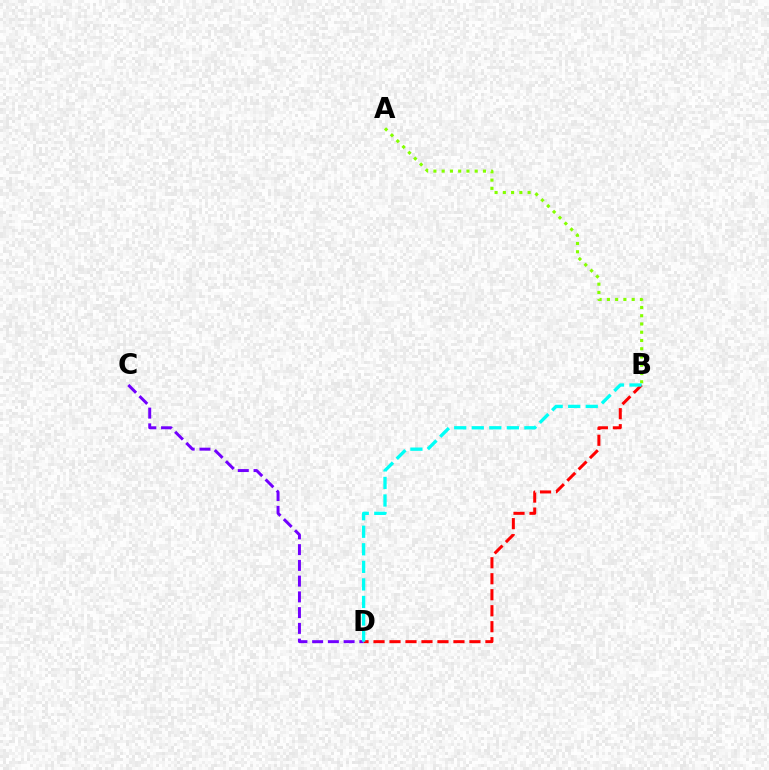{('B', 'D'): [{'color': '#ff0000', 'line_style': 'dashed', 'thickness': 2.17}, {'color': '#00fff6', 'line_style': 'dashed', 'thickness': 2.38}], ('C', 'D'): [{'color': '#7200ff', 'line_style': 'dashed', 'thickness': 2.14}], ('A', 'B'): [{'color': '#84ff00', 'line_style': 'dotted', 'thickness': 2.24}]}